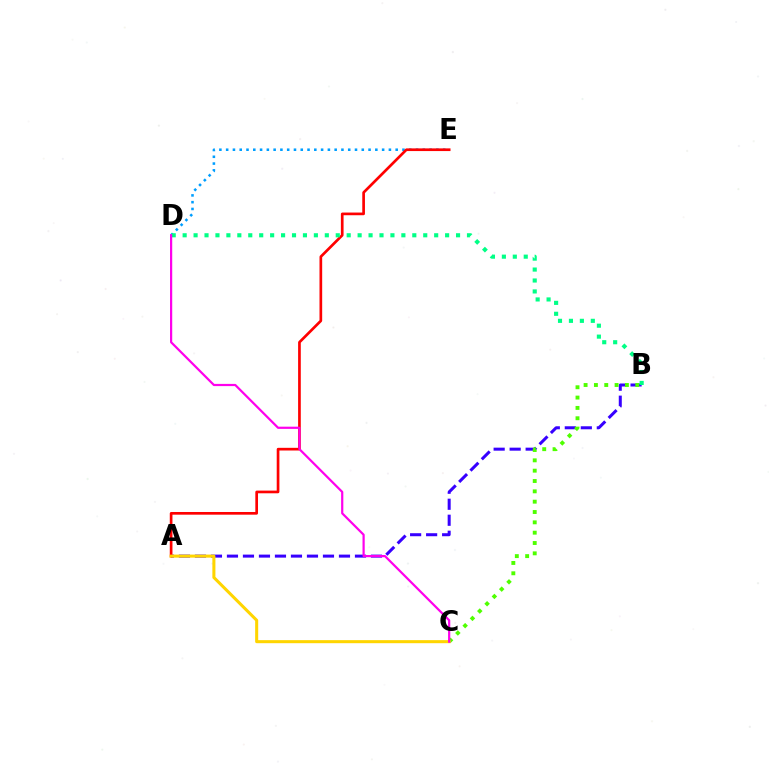{('A', 'B'): [{'color': '#3700ff', 'line_style': 'dashed', 'thickness': 2.17}], ('D', 'E'): [{'color': '#009eff', 'line_style': 'dotted', 'thickness': 1.84}], ('B', 'C'): [{'color': '#4fff00', 'line_style': 'dotted', 'thickness': 2.81}], ('A', 'E'): [{'color': '#ff0000', 'line_style': 'solid', 'thickness': 1.93}], ('B', 'D'): [{'color': '#00ff86', 'line_style': 'dotted', 'thickness': 2.97}], ('A', 'C'): [{'color': '#ffd500', 'line_style': 'solid', 'thickness': 2.19}], ('C', 'D'): [{'color': '#ff00ed', 'line_style': 'solid', 'thickness': 1.59}]}